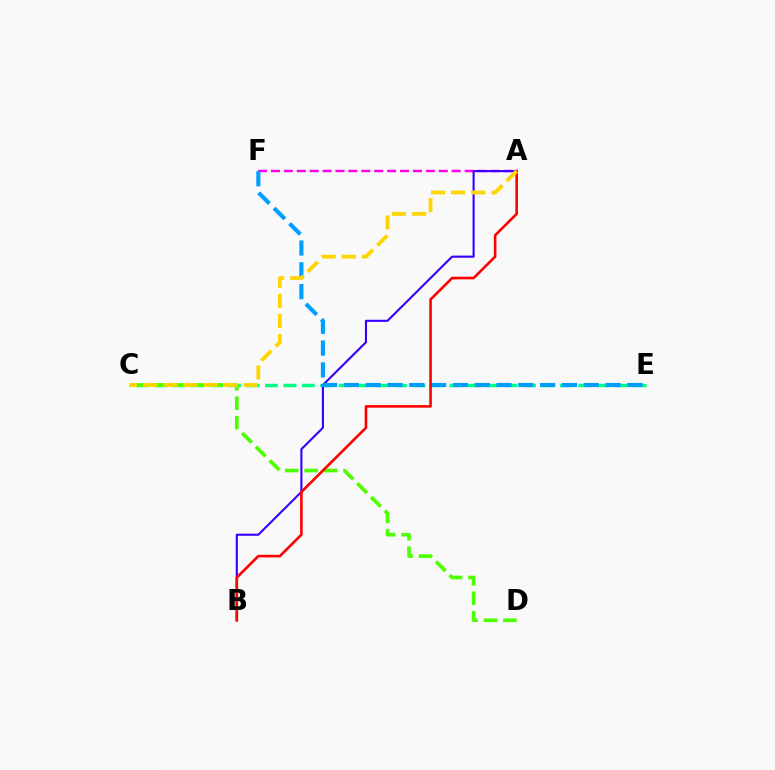{('A', 'F'): [{'color': '#ff00ed', 'line_style': 'dashed', 'thickness': 1.75}], ('C', 'E'): [{'color': '#00ff86', 'line_style': 'dashed', 'thickness': 2.5}], ('A', 'B'): [{'color': '#3700ff', 'line_style': 'solid', 'thickness': 1.52}, {'color': '#ff0000', 'line_style': 'solid', 'thickness': 1.88}], ('E', 'F'): [{'color': '#009eff', 'line_style': 'dashed', 'thickness': 2.96}], ('C', 'D'): [{'color': '#4fff00', 'line_style': 'dashed', 'thickness': 2.64}], ('A', 'C'): [{'color': '#ffd500', 'line_style': 'dashed', 'thickness': 2.73}]}